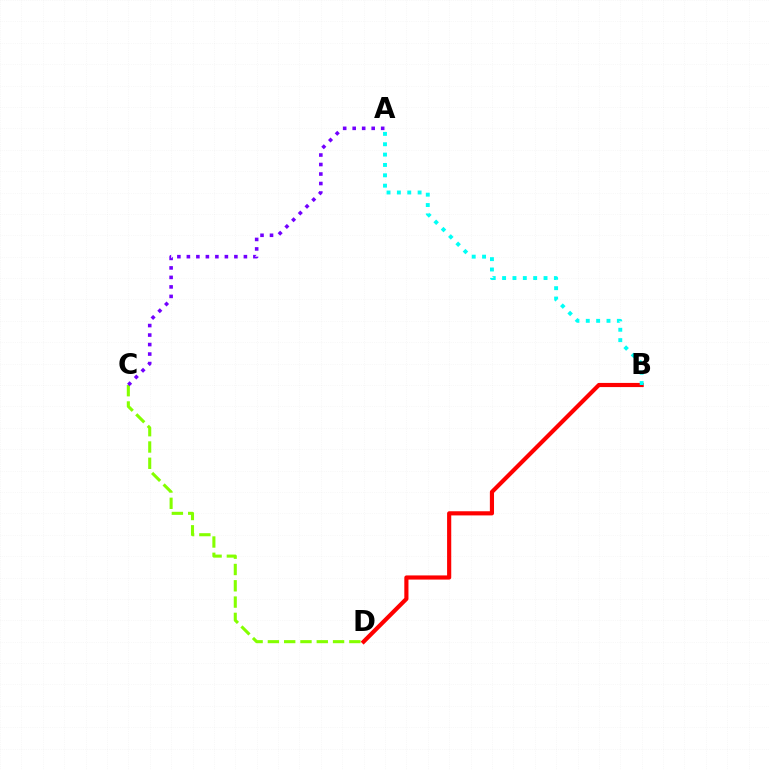{('C', 'D'): [{'color': '#84ff00', 'line_style': 'dashed', 'thickness': 2.21}], ('B', 'D'): [{'color': '#ff0000', 'line_style': 'solid', 'thickness': 2.99}], ('A', 'B'): [{'color': '#00fff6', 'line_style': 'dotted', 'thickness': 2.81}], ('A', 'C'): [{'color': '#7200ff', 'line_style': 'dotted', 'thickness': 2.58}]}